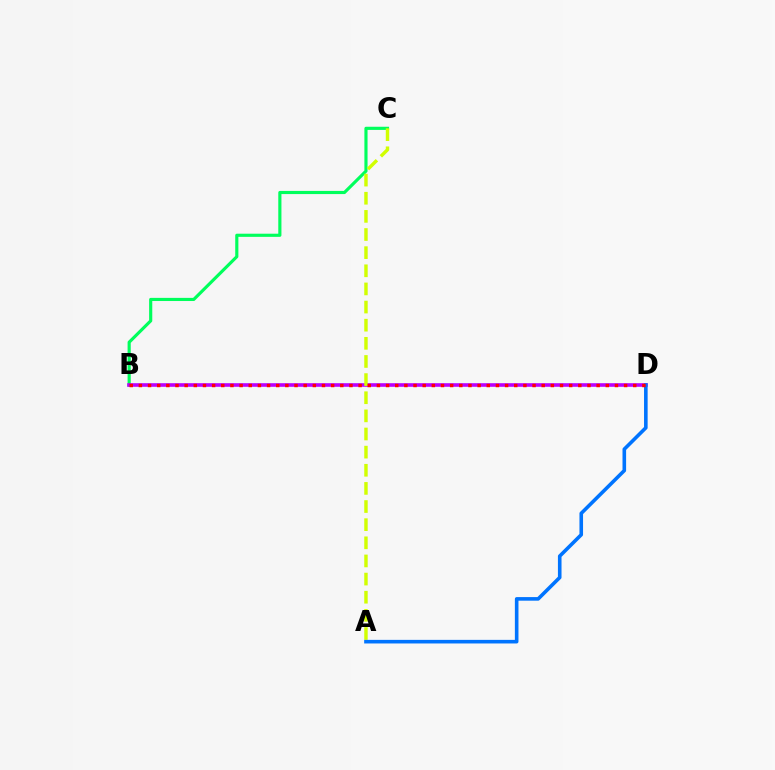{('B', 'C'): [{'color': '#00ff5c', 'line_style': 'solid', 'thickness': 2.27}], ('B', 'D'): [{'color': '#b900ff', 'line_style': 'solid', 'thickness': 2.59}, {'color': '#ff0000', 'line_style': 'dotted', 'thickness': 2.49}], ('A', 'C'): [{'color': '#d1ff00', 'line_style': 'dashed', 'thickness': 2.46}], ('A', 'D'): [{'color': '#0074ff', 'line_style': 'solid', 'thickness': 2.59}]}